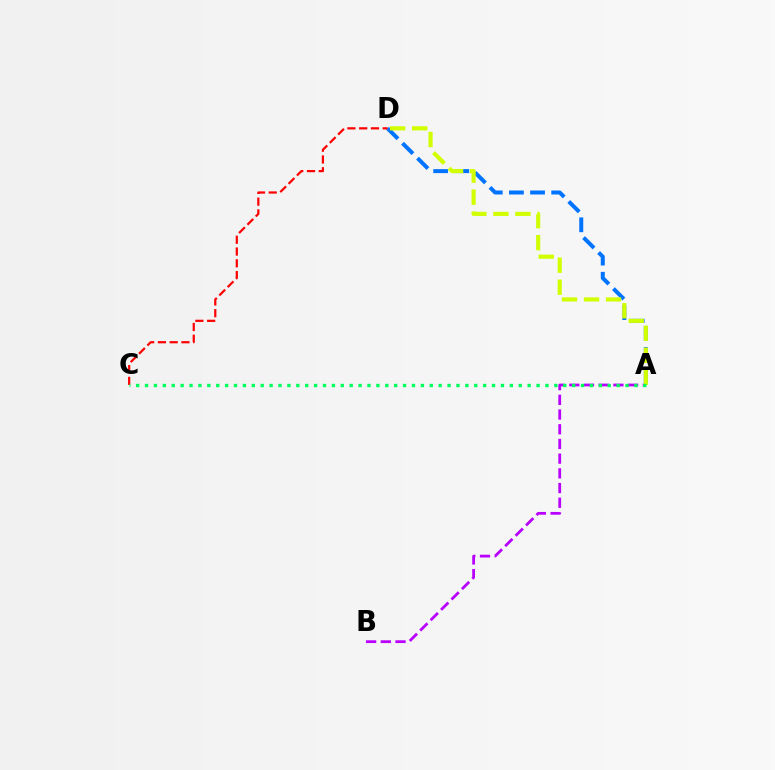{('A', 'D'): [{'color': '#0074ff', 'line_style': 'dashed', 'thickness': 2.87}, {'color': '#d1ff00', 'line_style': 'dashed', 'thickness': 2.99}], ('A', 'B'): [{'color': '#b900ff', 'line_style': 'dashed', 'thickness': 2.0}], ('C', 'D'): [{'color': '#ff0000', 'line_style': 'dashed', 'thickness': 1.6}], ('A', 'C'): [{'color': '#00ff5c', 'line_style': 'dotted', 'thickness': 2.42}]}